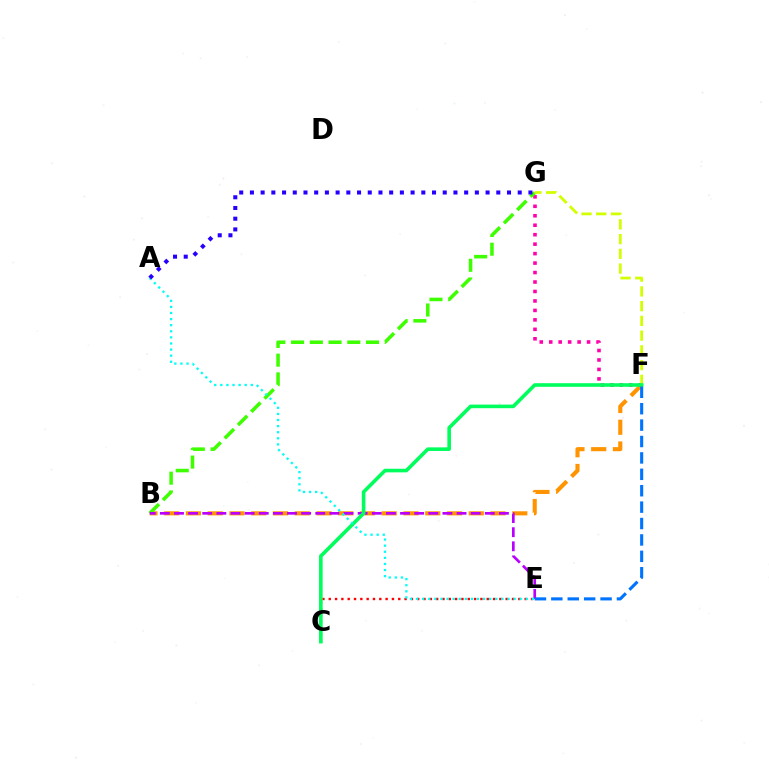{('F', 'G'): [{'color': '#ff00ac', 'line_style': 'dotted', 'thickness': 2.57}, {'color': '#d1ff00', 'line_style': 'dashed', 'thickness': 2.0}], ('C', 'E'): [{'color': '#ff0000', 'line_style': 'dotted', 'thickness': 1.72}], ('B', 'F'): [{'color': '#ff9400', 'line_style': 'dashed', 'thickness': 2.96}], ('B', 'G'): [{'color': '#3dff00', 'line_style': 'dashed', 'thickness': 2.55}], ('B', 'E'): [{'color': '#b900ff', 'line_style': 'dashed', 'thickness': 1.92}], ('C', 'F'): [{'color': '#00ff5c', 'line_style': 'solid', 'thickness': 2.6}], ('E', 'F'): [{'color': '#0074ff', 'line_style': 'dashed', 'thickness': 2.23}], ('A', 'E'): [{'color': '#00fff6', 'line_style': 'dotted', 'thickness': 1.66}], ('A', 'G'): [{'color': '#2500ff', 'line_style': 'dotted', 'thickness': 2.91}]}